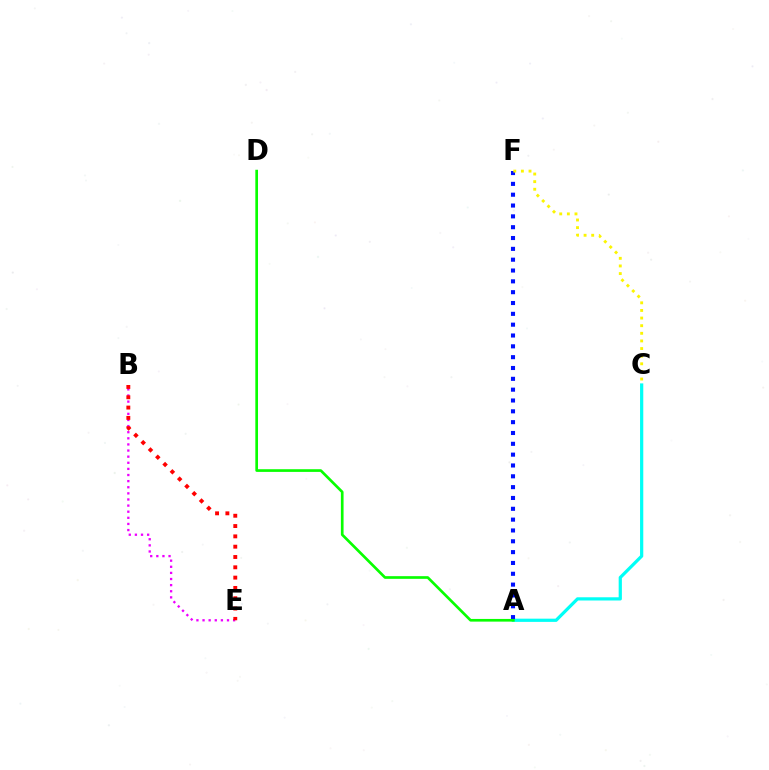{('A', 'C'): [{'color': '#00fff6', 'line_style': 'solid', 'thickness': 2.32}], ('A', 'F'): [{'color': '#0010ff', 'line_style': 'dotted', 'thickness': 2.94}], ('B', 'E'): [{'color': '#ee00ff', 'line_style': 'dotted', 'thickness': 1.66}, {'color': '#ff0000', 'line_style': 'dotted', 'thickness': 2.8}], ('A', 'D'): [{'color': '#08ff00', 'line_style': 'solid', 'thickness': 1.93}], ('C', 'F'): [{'color': '#fcf500', 'line_style': 'dotted', 'thickness': 2.07}]}